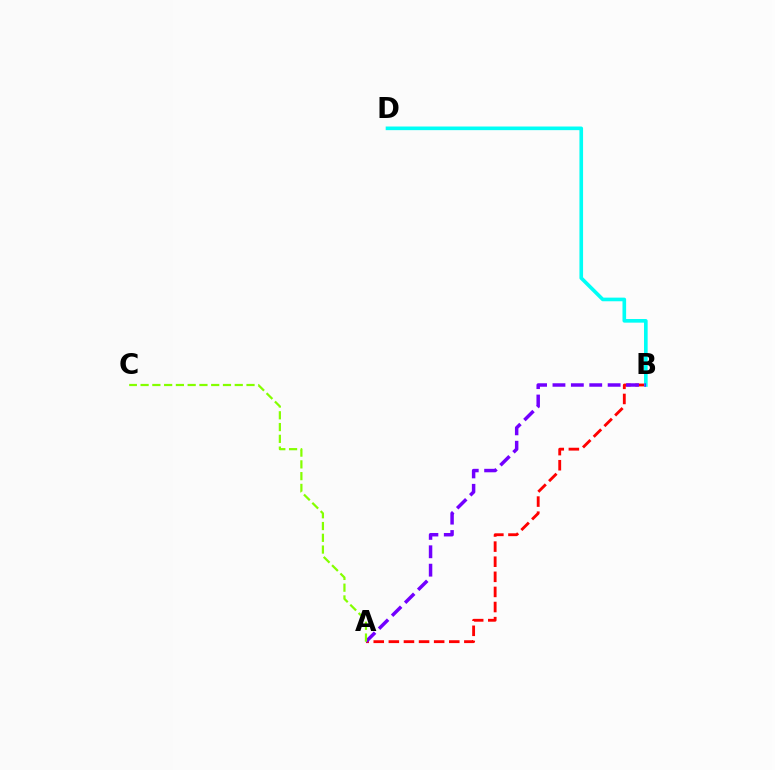{('A', 'B'): [{'color': '#ff0000', 'line_style': 'dashed', 'thickness': 2.05}, {'color': '#7200ff', 'line_style': 'dashed', 'thickness': 2.5}], ('B', 'D'): [{'color': '#00fff6', 'line_style': 'solid', 'thickness': 2.62}], ('A', 'C'): [{'color': '#84ff00', 'line_style': 'dashed', 'thickness': 1.6}]}